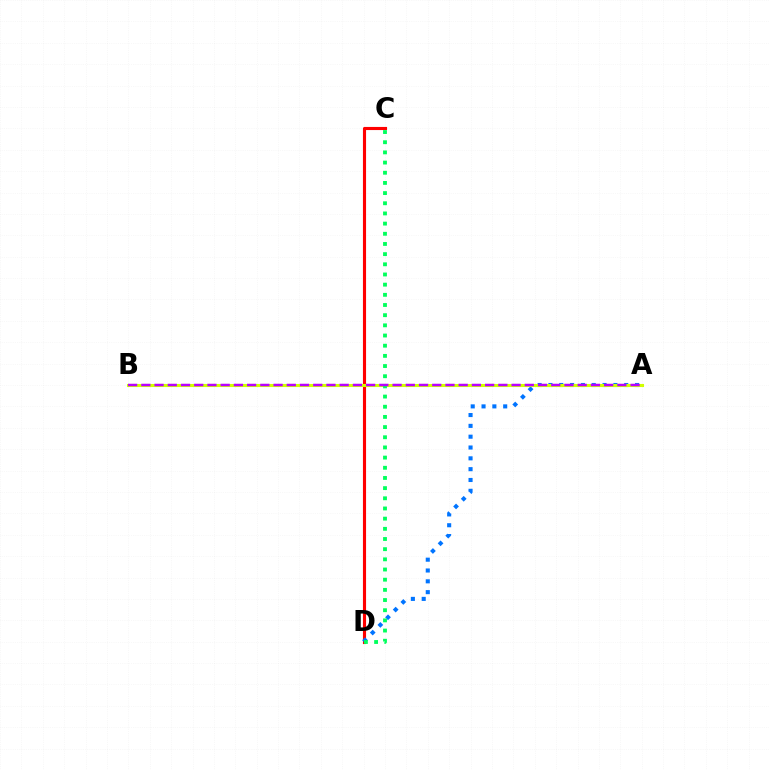{('C', 'D'): [{'color': '#ff0000', 'line_style': 'solid', 'thickness': 2.24}, {'color': '#00ff5c', 'line_style': 'dotted', 'thickness': 2.76}], ('A', 'D'): [{'color': '#0074ff', 'line_style': 'dotted', 'thickness': 2.94}], ('A', 'B'): [{'color': '#d1ff00', 'line_style': 'solid', 'thickness': 2.22}, {'color': '#b900ff', 'line_style': 'dashed', 'thickness': 1.8}]}